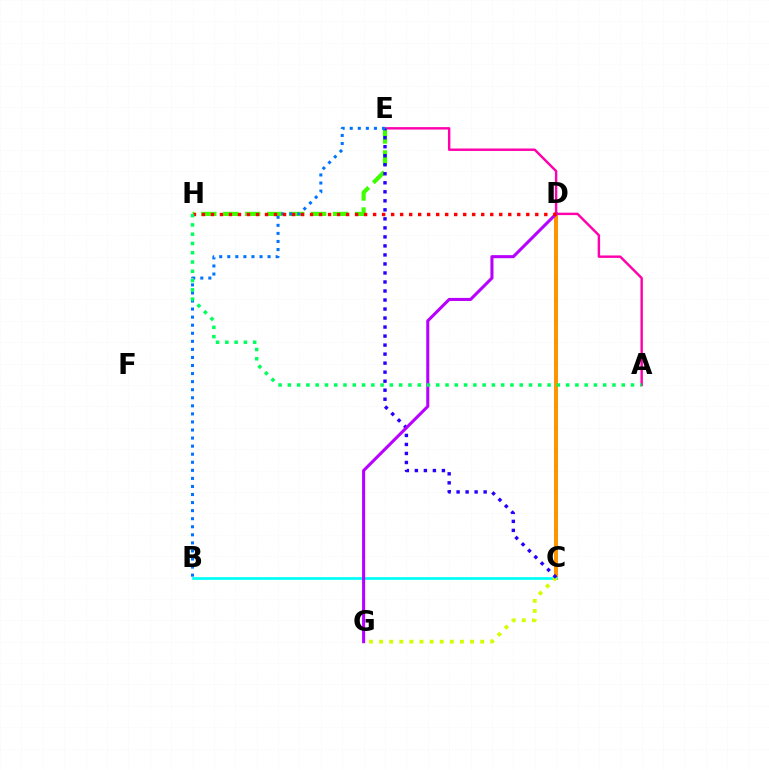{('C', 'D'): [{'color': '#ff9400', 'line_style': 'solid', 'thickness': 2.87}], ('B', 'C'): [{'color': '#00fff6', 'line_style': 'solid', 'thickness': 1.95}], ('A', 'E'): [{'color': '#ff00ac', 'line_style': 'solid', 'thickness': 1.74}], ('C', 'G'): [{'color': '#d1ff00', 'line_style': 'dotted', 'thickness': 2.75}], ('E', 'H'): [{'color': '#3dff00', 'line_style': 'dashed', 'thickness': 2.98}], ('C', 'E'): [{'color': '#2500ff', 'line_style': 'dotted', 'thickness': 2.45}], ('B', 'E'): [{'color': '#0074ff', 'line_style': 'dotted', 'thickness': 2.19}], ('D', 'G'): [{'color': '#b900ff', 'line_style': 'solid', 'thickness': 2.2}], ('D', 'H'): [{'color': '#ff0000', 'line_style': 'dotted', 'thickness': 2.45}], ('A', 'H'): [{'color': '#00ff5c', 'line_style': 'dotted', 'thickness': 2.52}]}